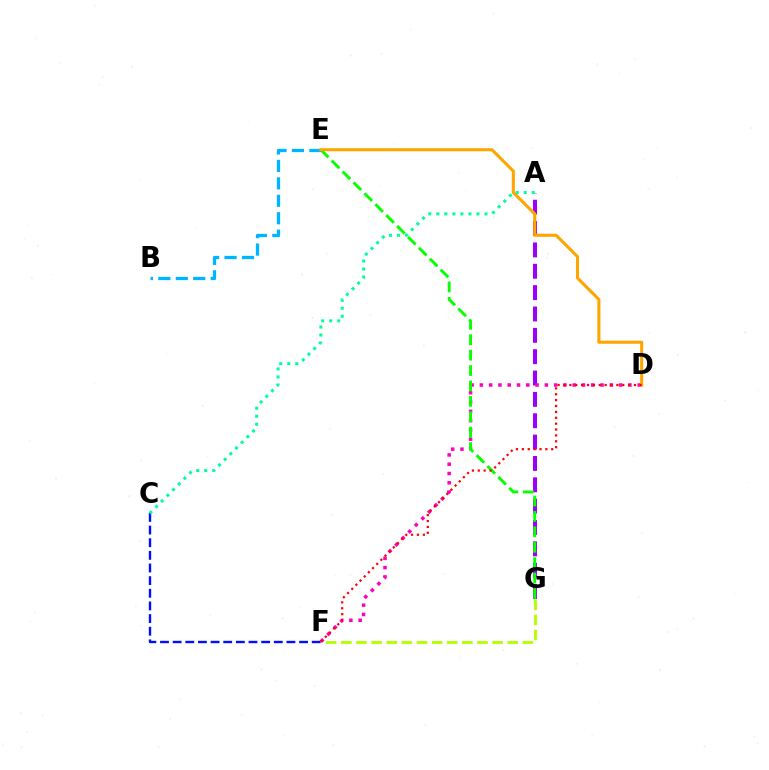{('C', 'F'): [{'color': '#0010ff', 'line_style': 'dashed', 'thickness': 1.72}], ('F', 'G'): [{'color': '#b3ff00', 'line_style': 'dashed', 'thickness': 2.05}], ('B', 'E'): [{'color': '#00b5ff', 'line_style': 'dashed', 'thickness': 2.37}], ('A', 'G'): [{'color': '#9b00ff', 'line_style': 'dashed', 'thickness': 2.9}], ('D', 'F'): [{'color': '#ff00bd', 'line_style': 'dotted', 'thickness': 2.52}, {'color': '#ff0000', 'line_style': 'dotted', 'thickness': 1.6}], ('E', 'G'): [{'color': '#08ff00', 'line_style': 'dashed', 'thickness': 2.09}], ('D', 'E'): [{'color': '#ffa500', 'line_style': 'solid', 'thickness': 2.21}], ('A', 'C'): [{'color': '#00ff9d', 'line_style': 'dotted', 'thickness': 2.18}]}